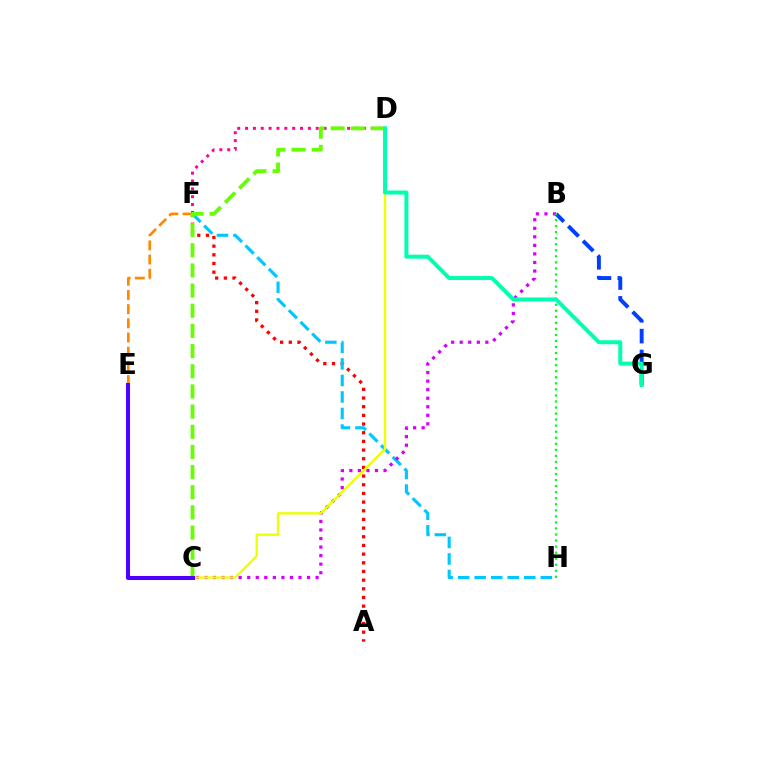{('D', 'F'): [{'color': '#ff00a0', 'line_style': 'dotted', 'thickness': 2.13}], ('A', 'F'): [{'color': '#ff0000', 'line_style': 'dotted', 'thickness': 2.36}], ('B', 'G'): [{'color': '#003fff', 'line_style': 'dashed', 'thickness': 2.83}], ('F', 'H'): [{'color': '#00c7ff', 'line_style': 'dashed', 'thickness': 2.24}], ('B', 'C'): [{'color': '#d600ff', 'line_style': 'dotted', 'thickness': 2.32}], ('E', 'F'): [{'color': '#ff8800', 'line_style': 'dashed', 'thickness': 1.93}], ('C', 'D'): [{'color': '#eeff00', 'line_style': 'solid', 'thickness': 1.68}, {'color': '#66ff00', 'line_style': 'dashed', 'thickness': 2.74}], ('B', 'H'): [{'color': '#00ff27', 'line_style': 'dotted', 'thickness': 1.64}], ('D', 'G'): [{'color': '#00ffaf', 'line_style': 'solid', 'thickness': 2.86}], ('C', 'E'): [{'color': '#4f00ff', 'line_style': 'solid', 'thickness': 2.91}]}